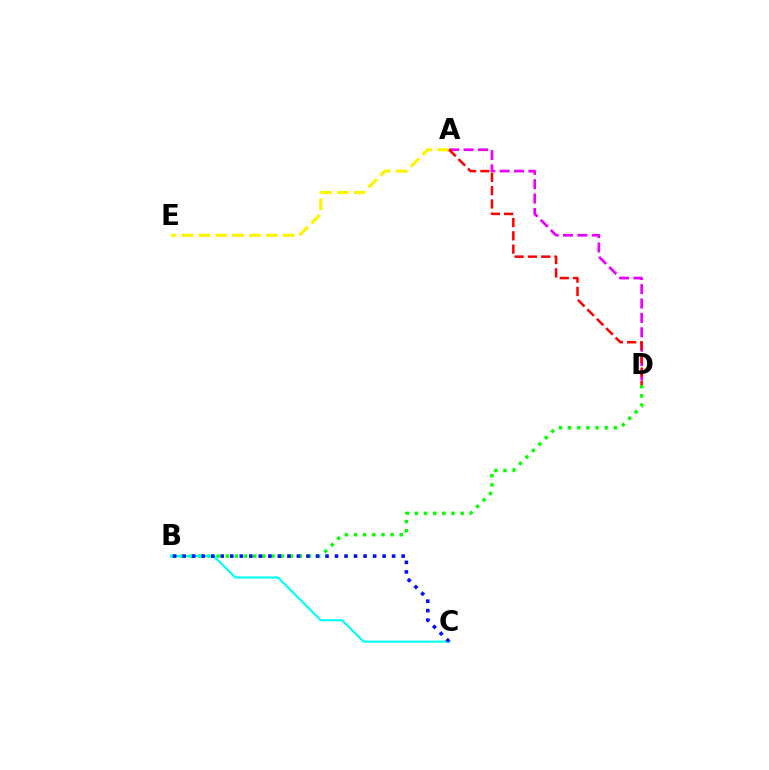{('B', 'D'): [{'color': '#08ff00', 'line_style': 'dotted', 'thickness': 2.48}], ('A', 'E'): [{'color': '#fcf500', 'line_style': 'dashed', 'thickness': 2.29}], ('A', 'D'): [{'color': '#ee00ff', 'line_style': 'dashed', 'thickness': 1.95}, {'color': '#ff0000', 'line_style': 'dashed', 'thickness': 1.81}], ('B', 'C'): [{'color': '#00fff6', 'line_style': 'solid', 'thickness': 1.52}, {'color': '#0010ff', 'line_style': 'dotted', 'thickness': 2.59}]}